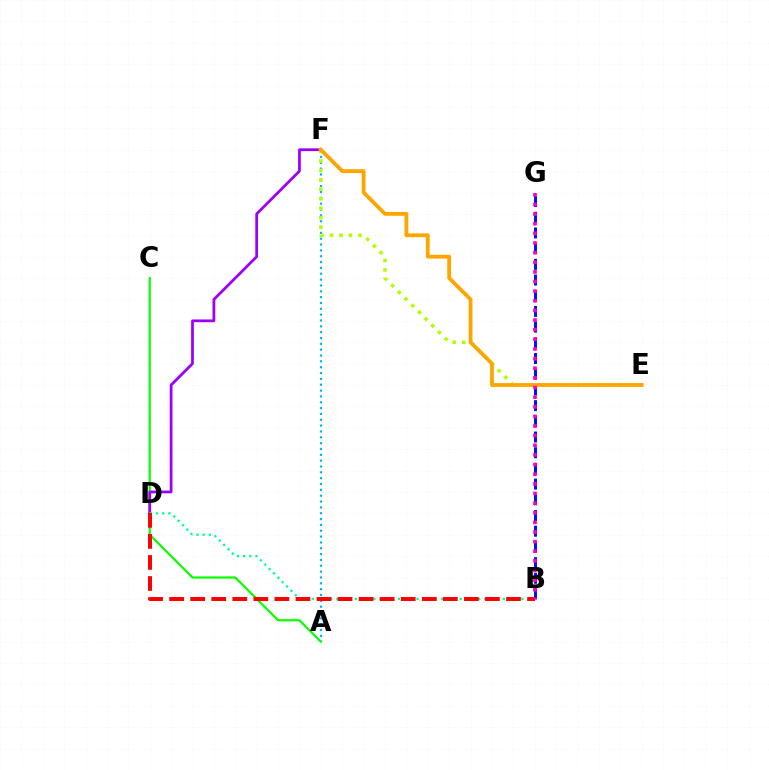{('A', 'F'): [{'color': '#00b5ff', 'line_style': 'dotted', 'thickness': 1.59}], ('E', 'F'): [{'color': '#b3ff00', 'line_style': 'dotted', 'thickness': 2.57}, {'color': '#ffa500', 'line_style': 'solid', 'thickness': 2.74}], ('A', 'C'): [{'color': '#08ff00', 'line_style': 'solid', 'thickness': 1.58}], ('D', 'F'): [{'color': '#9b00ff', 'line_style': 'solid', 'thickness': 1.99}], ('B', 'G'): [{'color': '#0010ff', 'line_style': 'dashed', 'thickness': 2.13}, {'color': '#ff00bd', 'line_style': 'dotted', 'thickness': 2.62}], ('B', 'D'): [{'color': '#00ff9d', 'line_style': 'dotted', 'thickness': 1.68}, {'color': '#ff0000', 'line_style': 'dashed', 'thickness': 2.86}]}